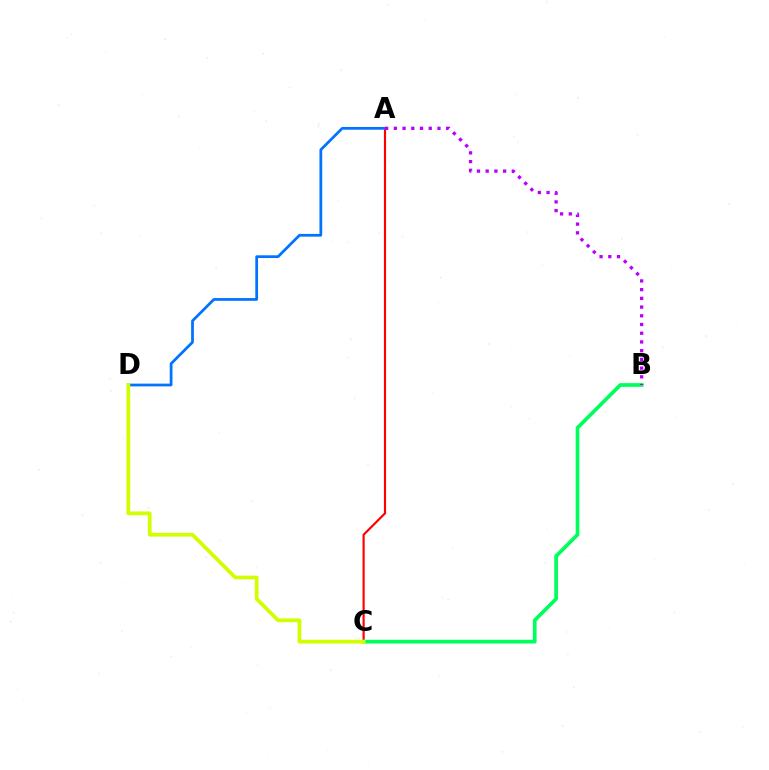{('A', 'C'): [{'color': '#ff0000', 'line_style': 'solid', 'thickness': 1.56}], ('B', 'C'): [{'color': '#00ff5c', 'line_style': 'solid', 'thickness': 2.68}], ('A', 'D'): [{'color': '#0074ff', 'line_style': 'solid', 'thickness': 1.98}], ('C', 'D'): [{'color': '#d1ff00', 'line_style': 'solid', 'thickness': 2.7}], ('A', 'B'): [{'color': '#b900ff', 'line_style': 'dotted', 'thickness': 2.37}]}